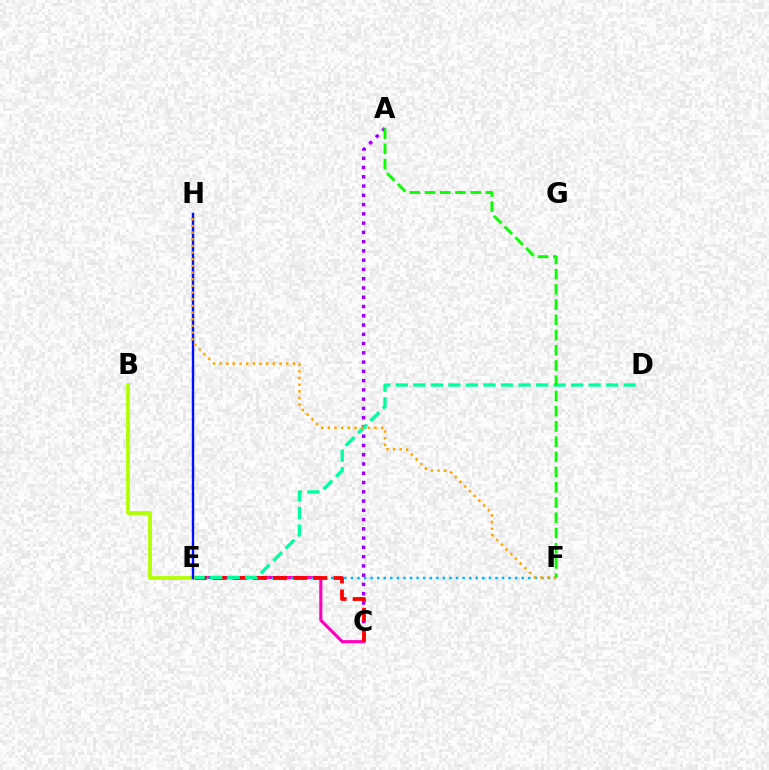{('A', 'C'): [{'color': '#9b00ff', 'line_style': 'dotted', 'thickness': 2.52}], ('C', 'E'): [{'color': '#ff00bd', 'line_style': 'solid', 'thickness': 2.23}, {'color': '#ff0000', 'line_style': 'dashed', 'thickness': 2.74}], ('E', 'F'): [{'color': '#00b5ff', 'line_style': 'dotted', 'thickness': 1.79}], ('D', 'E'): [{'color': '#00ff9d', 'line_style': 'dashed', 'thickness': 2.38}], ('B', 'E'): [{'color': '#b3ff00', 'line_style': 'solid', 'thickness': 2.71}], ('E', 'H'): [{'color': '#0010ff', 'line_style': 'solid', 'thickness': 1.74}], ('F', 'H'): [{'color': '#ffa500', 'line_style': 'dotted', 'thickness': 1.81}], ('A', 'F'): [{'color': '#08ff00', 'line_style': 'dashed', 'thickness': 2.07}]}